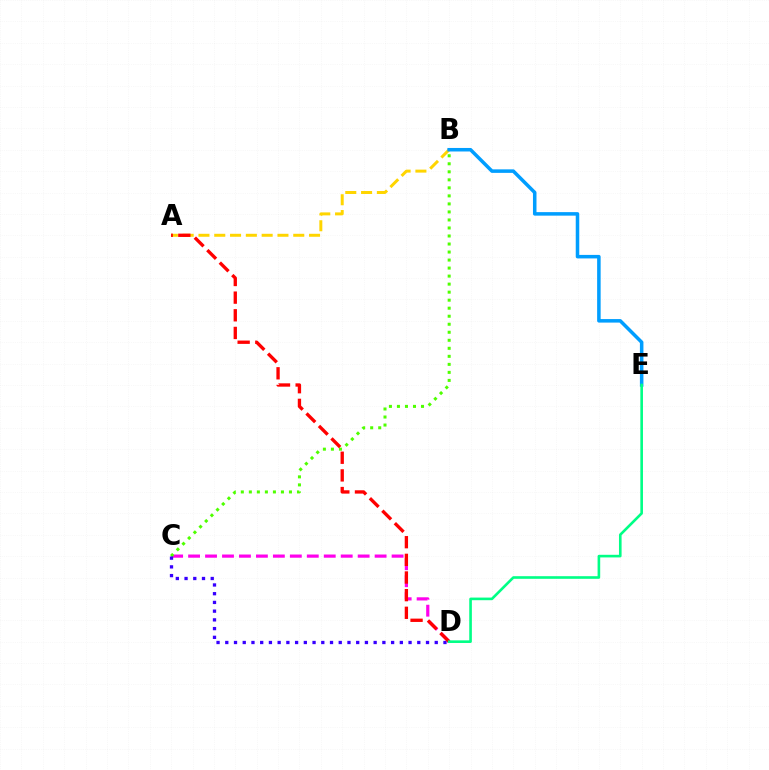{('A', 'B'): [{'color': '#ffd500', 'line_style': 'dashed', 'thickness': 2.15}], ('C', 'D'): [{'color': '#ff00ed', 'line_style': 'dashed', 'thickness': 2.3}, {'color': '#3700ff', 'line_style': 'dotted', 'thickness': 2.37}], ('B', 'C'): [{'color': '#4fff00', 'line_style': 'dotted', 'thickness': 2.18}], ('A', 'D'): [{'color': '#ff0000', 'line_style': 'dashed', 'thickness': 2.4}], ('B', 'E'): [{'color': '#009eff', 'line_style': 'solid', 'thickness': 2.54}], ('D', 'E'): [{'color': '#00ff86', 'line_style': 'solid', 'thickness': 1.89}]}